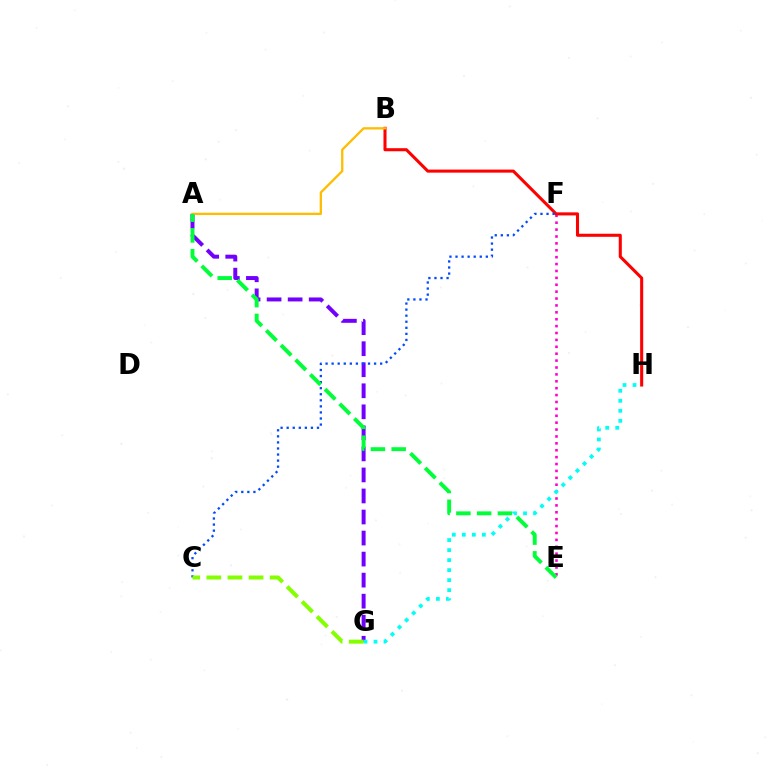{('E', 'F'): [{'color': '#ff00cf', 'line_style': 'dotted', 'thickness': 1.87}], ('A', 'G'): [{'color': '#7200ff', 'line_style': 'dashed', 'thickness': 2.86}], ('B', 'H'): [{'color': '#ff0000', 'line_style': 'solid', 'thickness': 2.2}], ('G', 'H'): [{'color': '#00fff6', 'line_style': 'dotted', 'thickness': 2.72}], ('C', 'F'): [{'color': '#004bff', 'line_style': 'dotted', 'thickness': 1.65}], ('A', 'B'): [{'color': '#ffbd00', 'line_style': 'solid', 'thickness': 1.65}], ('A', 'E'): [{'color': '#00ff39', 'line_style': 'dashed', 'thickness': 2.82}], ('C', 'G'): [{'color': '#84ff00', 'line_style': 'dashed', 'thickness': 2.87}]}